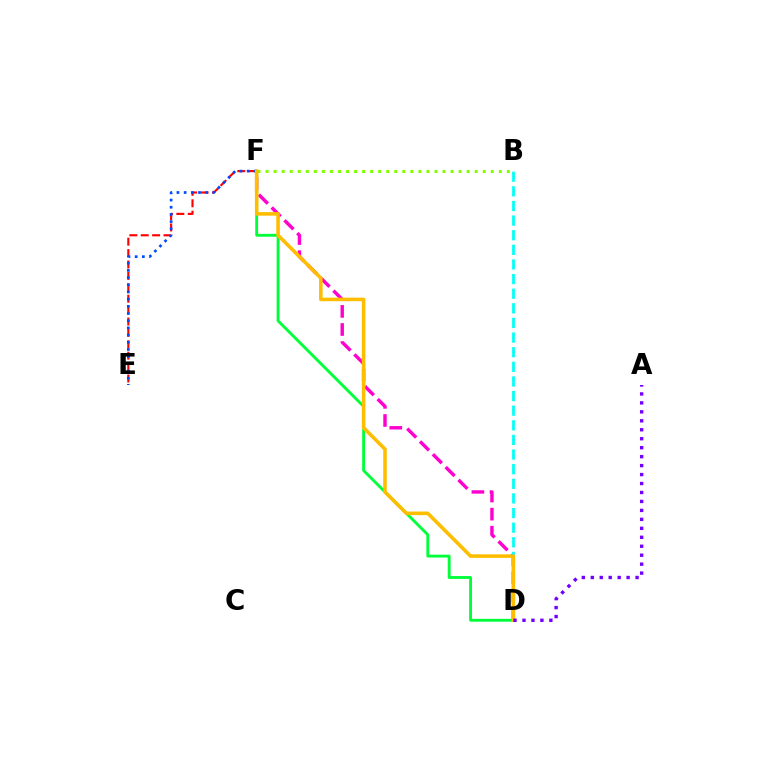{('D', 'F'): [{'color': '#ff00cf', 'line_style': 'dashed', 'thickness': 2.46}, {'color': '#00ff39', 'line_style': 'solid', 'thickness': 2.05}, {'color': '#ffbd00', 'line_style': 'solid', 'thickness': 2.57}], ('B', 'D'): [{'color': '#00fff6', 'line_style': 'dashed', 'thickness': 1.99}], ('E', 'F'): [{'color': '#ff0000', 'line_style': 'dashed', 'thickness': 1.55}, {'color': '#004bff', 'line_style': 'dotted', 'thickness': 1.95}], ('B', 'F'): [{'color': '#84ff00', 'line_style': 'dotted', 'thickness': 2.19}], ('A', 'D'): [{'color': '#7200ff', 'line_style': 'dotted', 'thickness': 2.43}]}